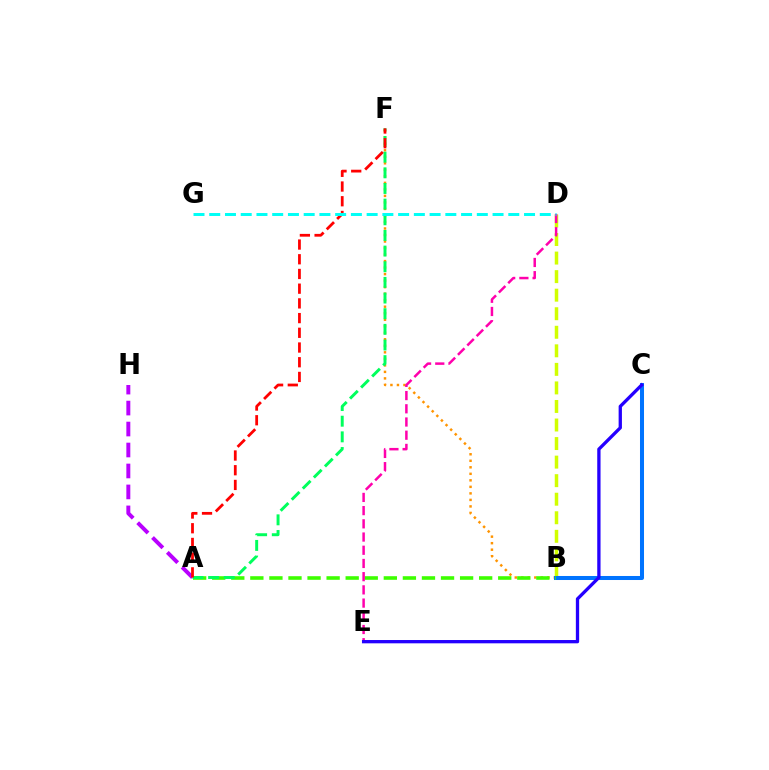{('B', 'D'): [{'color': '#d1ff00', 'line_style': 'dashed', 'thickness': 2.52}], ('A', 'H'): [{'color': '#b900ff', 'line_style': 'dashed', 'thickness': 2.85}], ('B', 'F'): [{'color': '#ff9400', 'line_style': 'dotted', 'thickness': 1.77}], ('B', 'C'): [{'color': '#0074ff', 'line_style': 'solid', 'thickness': 2.9}], ('A', 'B'): [{'color': '#3dff00', 'line_style': 'dashed', 'thickness': 2.59}], ('A', 'F'): [{'color': '#00ff5c', 'line_style': 'dashed', 'thickness': 2.13}, {'color': '#ff0000', 'line_style': 'dashed', 'thickness': 2.0}], ('D', 'E'): [{'color': '#ff00ac', 'line_style': 'dashed', 'thickness': 1.79}], ('C', 'E'): [{'color': '#2500ff', 'line_style': 'solid', 'thickness': 2.37}], ('D', 'G'): [{'color': '#00fff6', 'line_style': 'dashed', 'thickness': 2.14}]}